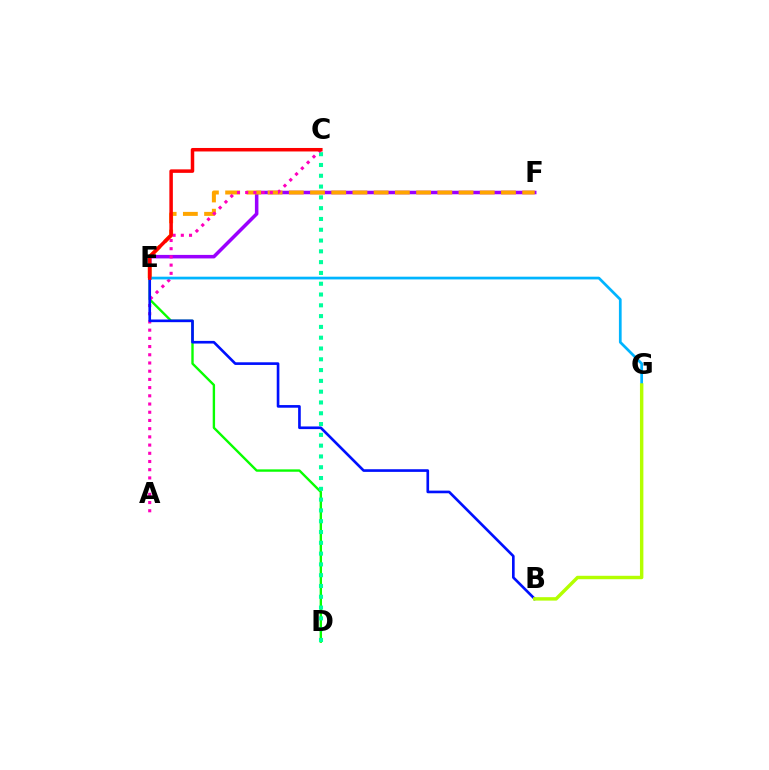{('E', 'F'): [{'color': '#9b00ff', 'line_style': 'solid', 'thickness': 2.54}, {'color': '#ffa500', 'line_style': 'dashed', 'thickness': 2.88}], ('D', 'E'): [{'color': '#08ff00', 'line_style': 'solid', 'thickness': 1.71}], ('C', 'D'): [{'color': '#00ff9d', 'line_style': 'dotted', 'thickness': 2.93}], ('A', 'C'): [{'color': '#ff00bd', 'line_style': 'dotted', 'thickness': 2.23}], ('B', 'E'): [{'color': '#0010ff', 'line_style': 'solid', 'thickness': 1.91}], ('E', 'G'): [{'color': '#00b5ff', 'line_style': 'solid', 'thickness': 1.96}], ('C', 'E'): [{'color': '#ff0000', 'line_style': 'solid', 'thickness': 2.52}], ('B', 'G'): [{'color': '#b3ff00', 'line_style': 'solid', 'thickness': 2.47}]}